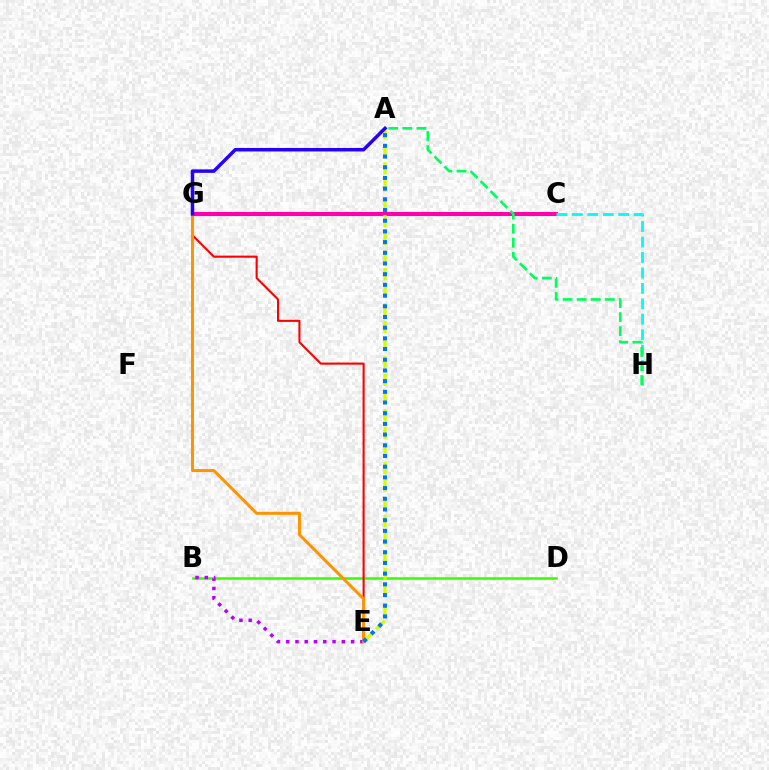{('C', 'G'): [{'color': '#ff00ac', 'line_style': 'solid', 'thickness': 2.92}], ('B', 'D'): [{'color': '#3dff00', 'line_style': 'solid', 'thickness': 1.86}], ('A', 'E'): [{'color': '#d1ff00', 'line_style': 'dashed', 'thickness': 2.4}, {'color': '#0074ff', 'line_style': 'dotted', 'thickness': 2.91}], ('E', 'G'): [{'color': '#ff0000', 'line_style': 'solid', 'thickness': 1.52}, {'color': '#ff9400', 'line_style': 'solid', 'thickness': 2.15}], ('B', 'E'): [{'color': '#b900ff', 'line_style': 'dotted', 'thickness': 2.52}], ('A', 'G'): [{'color': '#2500ff', 'line_style': 'solid', 'thickness': 2.51}], ('C', 'H'): [{'color': '#00fff6', 'line_style': 'dashed', 'thickness': 2.1}], ('A', 'H'): [{'color': '#00ff5c', 'line_style': 'dashed', 'thickness': 1.91}]}